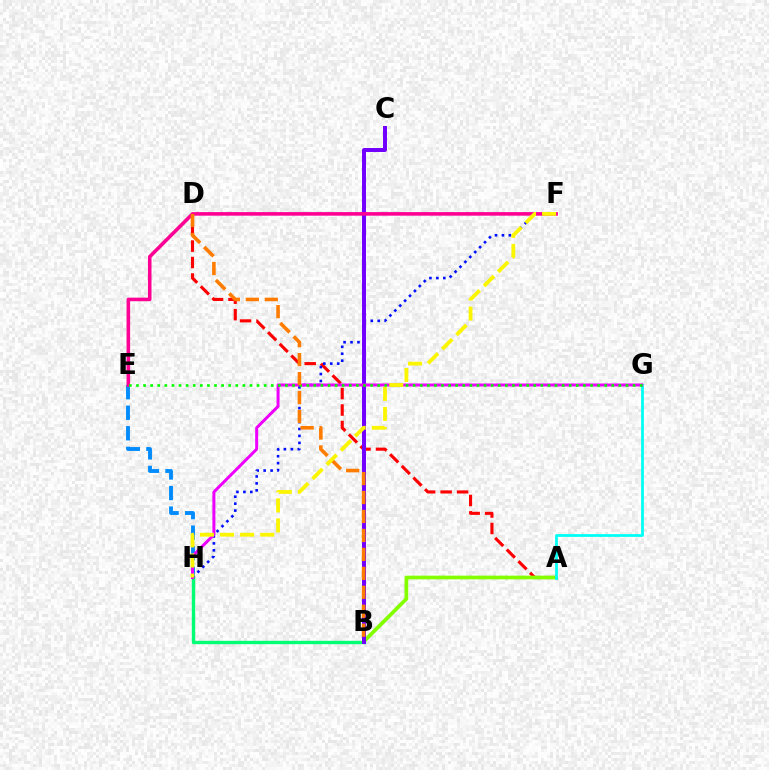{('B', 'H'): [{'color': '#00ff74', 'line_style': 'solid', 'thickness': 2.43}], ('A', 'D'): [{'color': '#ff0000', 'line_style': 'dashed', 'thickness': 2.24}], ('E', 'H'): [{'color': '#008cff', 'line_style': 'dashed', 'thickness': 2.79}], ('A', 'B'): [{'color': '#84ff00', 'line_style': 'solid', 'thickness': 2.68}], ('F', 'H'): [{'color': '#0010ff', 'line_style': 'dotted', 'thickness': 1.89}, {'color': '#fcf500', 'line_style': 'dashed', 'thickness': 2.73}], ('A', 'G'): [{'color': '#00fff6', 'line_style': 'solid', 'thickness': 2.0}], ('B', 'C'): [{'color': '#7200ff', 'line_style': 'solid', 'thickness': 2.86}], ('G', 'H'): [{'color': '#ee00ff', 'line_style': 'solid', 'thickness': 2.16}], ('E', 'F'): [{'color': '#ff0094', 'line_style': 'solid', 'thickness': 2.58}], ('E', 'G'): [{'color': '#08ff00', 'line_style': 'dotted', 'thickness': 1.93}], ('B', 'D'): [{'color': '#ff7c00', 'line_style': 'dashed', 'thickness': 2.57}]}